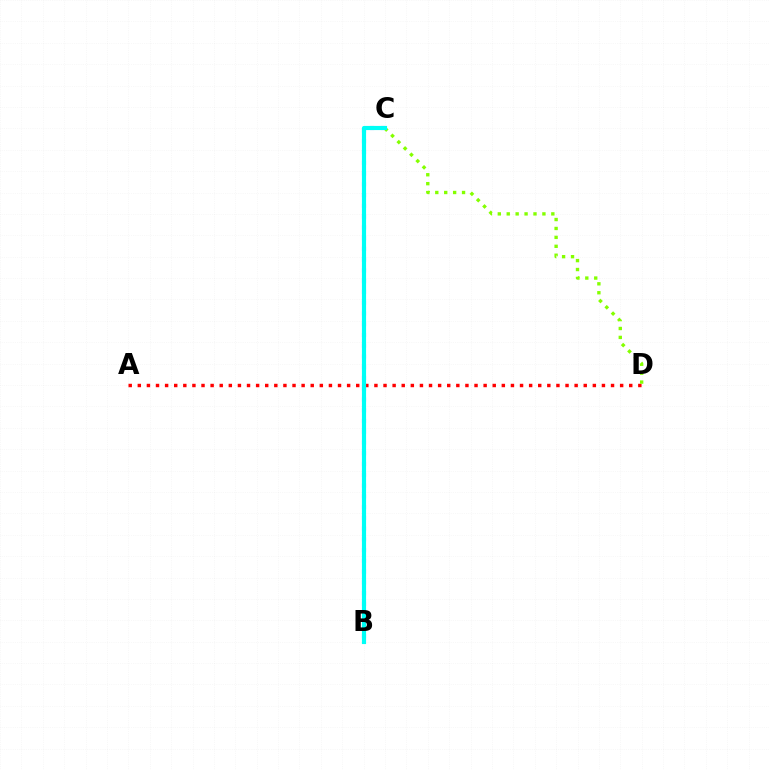{('A', 'D'): [{'color': '#ff0000', 'line_style': 'dotted', 'thickness': 2.47}], ('B', 'C'): [{'color': '#7200ff', 'line_style': 'dotted', 'thickness': 2.92}, {'color': '#00fff6', 'line_style': 'solid', 'thickness': 2.99}], ('C', 'D'): [{'color': '#84ff00', 'line_style': 'dotted', 'thickness': 2.42}]}